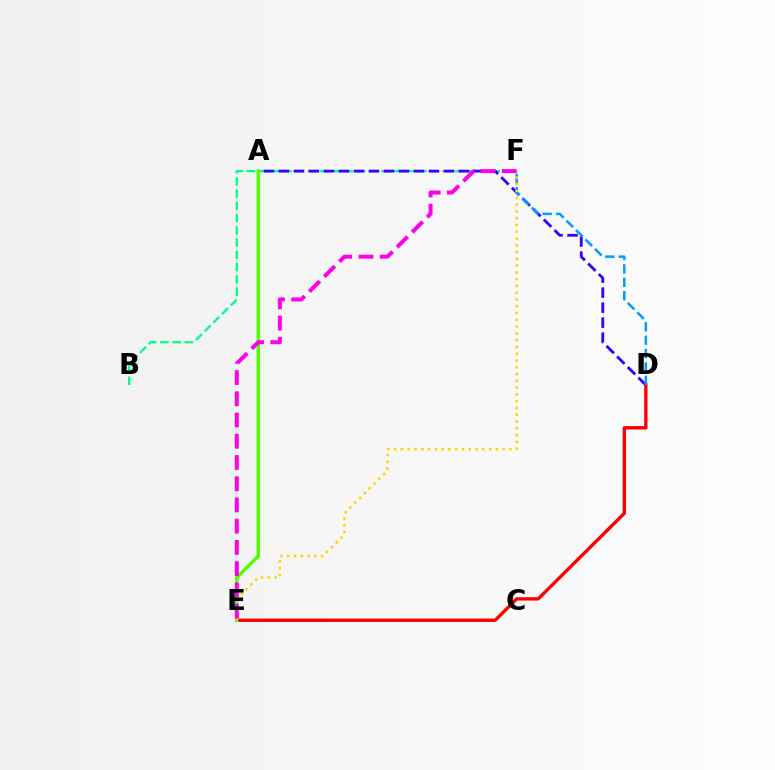{('D', 'E'): [{'color': '#ff0000', 'line_style': 'solid', 'thickness': 2.42}], ('B', 'F'): [{'color': '#00ff86', 'line_style': 'dashed', 'thickness': 1.66}], ('A', 'D'): [{'color': '#3700ff', 'line_style': 'dashed', 'thickness': 2.04}], ('D', 'F'): [{'color': '#009eff', 'line_style': 'dashed', 'thickness': 1.82}], ('A', 'E'): [{'color': '#4fff00', 'line_style': 'solid', 'thickness': 2.48}], ('E', 'F'): [{'color': '#ffd500', 'line_style': 'dotted', 'thickness': 1.84}, {'color': '#ff00ed', 'line_style': 'dashed', 'thickness': 2.88}]}